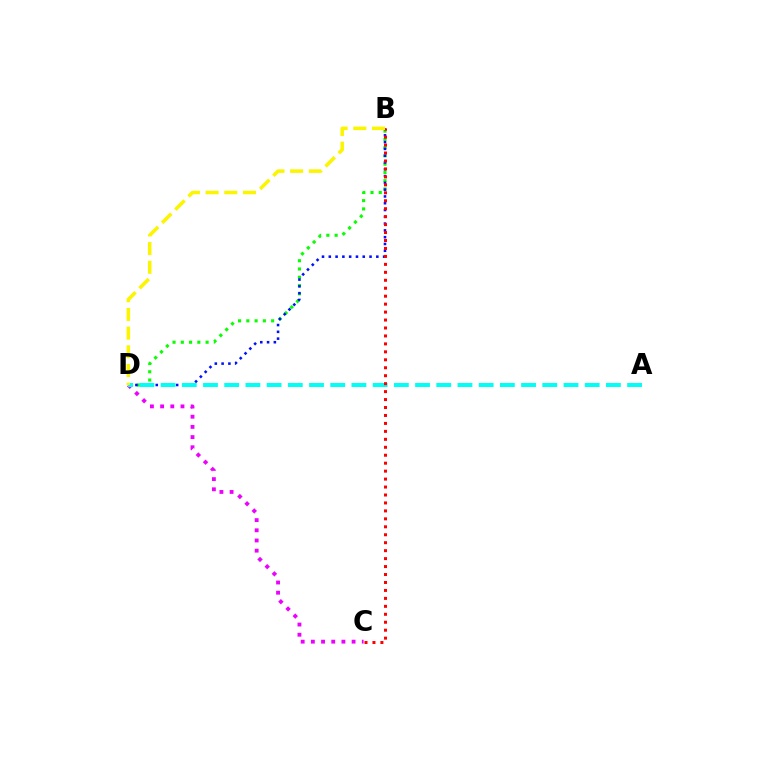{('B', 'D'): [{'color': '#08ff00', 'line_style': 'dotted', 'thickness': 2.25}, {'color': '#0010ff', 'line_style': 'dotted', 'thickness': 1.84}, {'color': '#fcf500', 'line_style': 'dashed', 'thickness': 2.54}], ('C', 'D'): [{'color': '#ee00ff', 'line_style': 'dotted', 'thickness': 2.77}], ('A', 'D'): [{'color': '#00fff6', 'line_style': 'dashed', 'thickness': 2.88}], ('B', 'C'): [{'color': '#ff0000', 'line_style': 'dotted', 'thickness': 2.16}]}